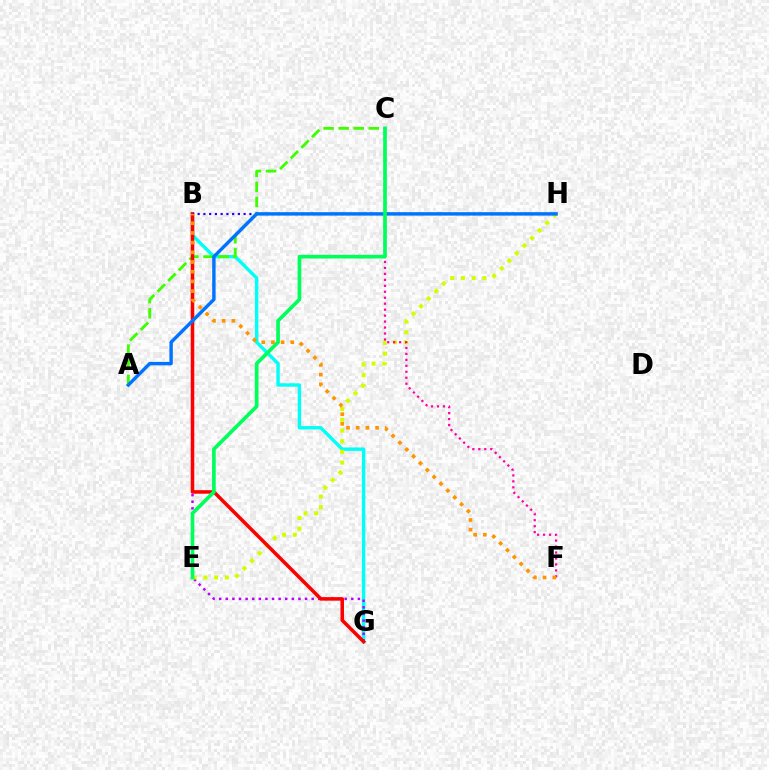{('B', 'G'): [{'color': '#00fff6', 'line_style': 'solid', 'thickness': 2.45}, {'color': '#b900ff', 'line_style': 'dotted', 'thickness': 1.79}, {'color': '#ff0000', 'line_style': 'solid', 'thickness': 2.54}], ('A', 'C'): [{'color': '#3dff00', 'line_style': 'dashed', 'thickness': 2.05}], ('E', 'H'): [{'color': '#d1ff00', 'line_style': 'dotted', 'thickness': 2.91}], ('B', 'H'): [{'color': '#2500ff', 'line_style': 'dotted', 'thickness': 1.56}], ('A', 'H'): [{'color': '#0074ff', 'line_style': 'solid', 'thickness': 2.46}], ('C', 'F'): [{'color': '#ff00ac', 'line_style': 'dotted', 'thickness': 1.62}], ('C', 'E'): [{'color': '#00ff5c', 'line_style': 'solid', 'thickness': 2.65}], ('B', 'F'): [{'color': '#ff9400', 'line_style': 'dotted', 'thickness': 2.63}]}